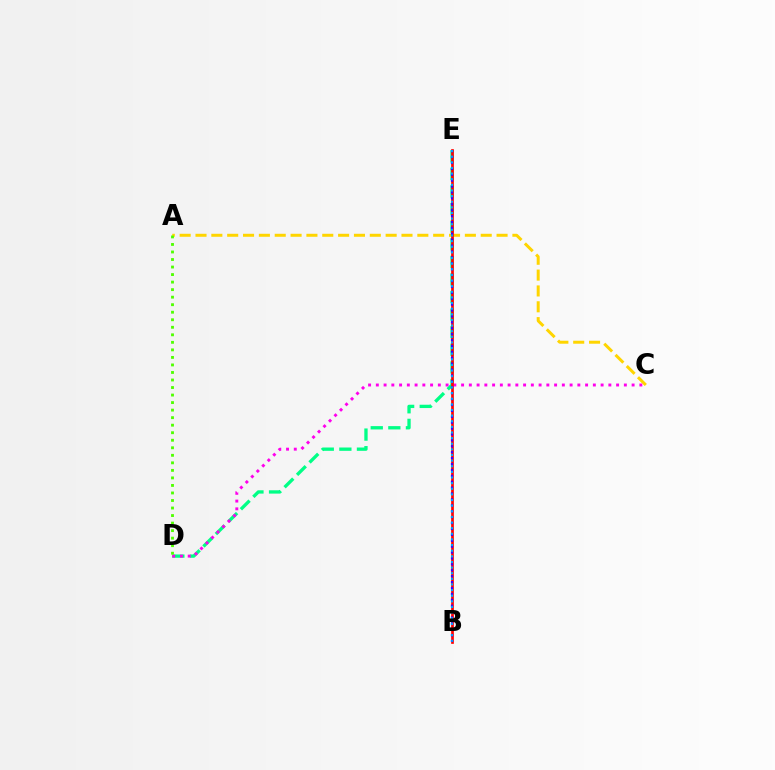{('A', 'C'): [{'color': '#ffd500', 'line_style': 'dashed', 'thickness': 2.15}], ('D', 'E'): [{'color': '#00ff86', 'line_style': 'dashed', 'thickness': 2.39}], ('C', 'D'): [{'color': '#ff00ed', 'line_style': 'dotted', 'thickness': 2.11}], ('B', 'E'): [{'color': '#ff0000', 'line_style': 'solid', 'thickness': 1.94}, {'color': '#3700ff', 'line_style': 'dotted', 'thickness': 1.6}, {'color': '#009eff', 'line_style': 'dotted', 'thickness': 1.53}], ('A', 'D'): [{'color': '#4fff00', 'line_style': 'dotted', 'thickness': 2.05}]}